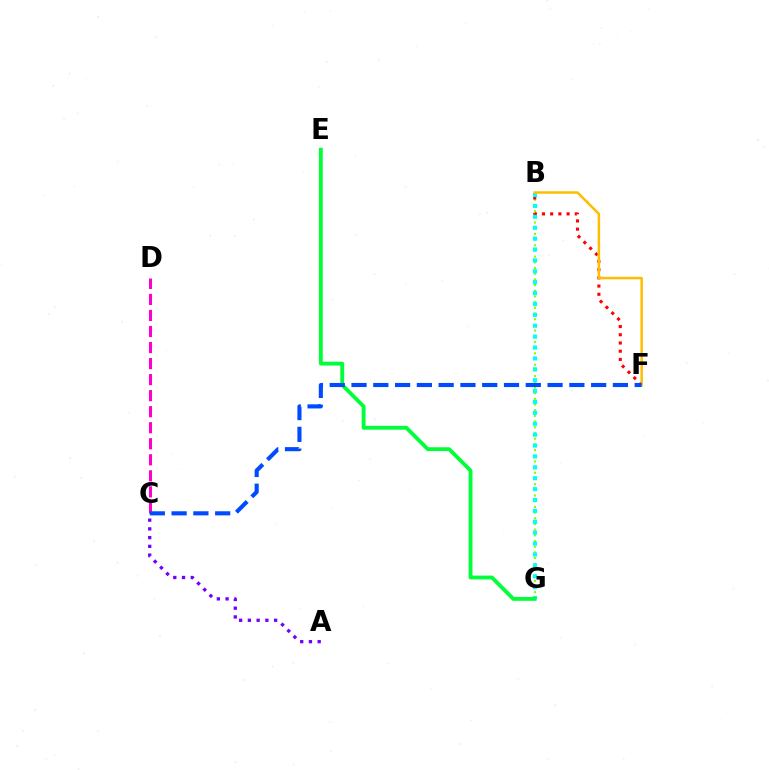{('A', 'C'): [{'color': '#7200ff', 'line_style': 'dotted', 'thickness': 2.37}], ('B', 'G'): [{'color': '#84ff00', 'line_style': 'dotted', 'thickness': 1.55}, {'color': '#00fff6', 'line_style': 'dotted', 'thickness': 2.96}], ('C', 'D'): [{'color': '#ff00cf', 'line_style': 'dashed', 'thickness': 2.18}], ('B', 'F'): [{'color': '#ff0000', 'line_style': 'dotted', 'thickness': 2.23}, {'color': '#ffbd00', 'line_style': 'solid', 'thickness': 1.79}], ('E', 'G'): [{'color': '#00ff39', 'line_style': 'solid', 'thickness': 2.76}], ('C', 'F'): [{'color': '#004bff', 'line_style': 'dashed', 'thickness': 2.96}]}